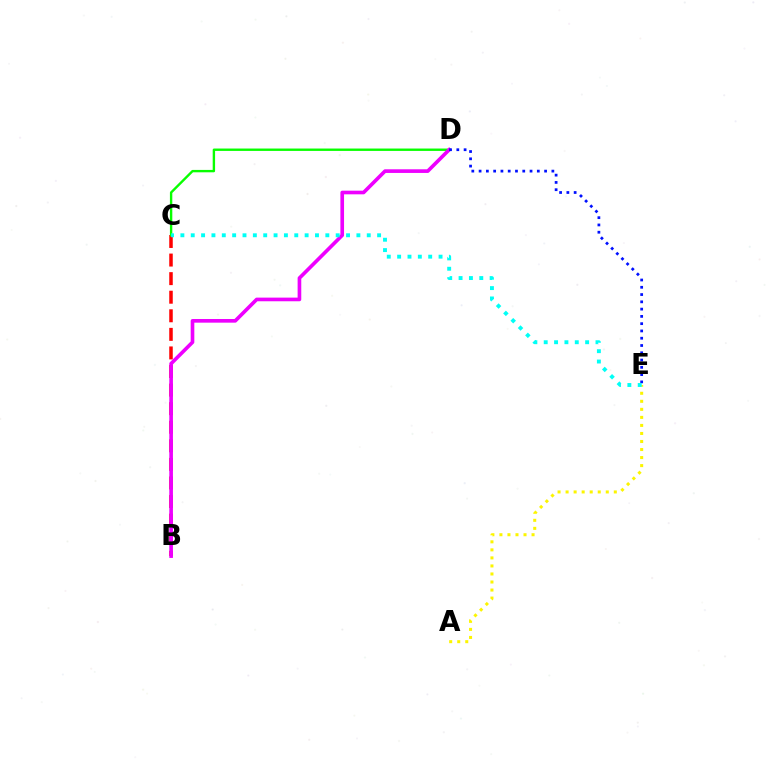{('B', 'C'): [{'color': '#ff0000', 'line_style': 'dashed', 'thickness': 2.52}], ('C', 'D'): [{'color': '#08ff00', 'line_style': 'solid', 'thickness': 1.72}], ('B', 'D'): [{'color': '#ee00ff', 'line_style': 'solid', 'thickness': 2.63}], ('D', 'E'): [{'color': '#0010ff', 'line_style': 'dotted', 'thickness': 1.98}], ('A', 'E'): [{'color': '#fcf500', 'line_style': 'dotted', 'thickness': 2.18}], ('C', 'E'): [{'color': '#00fff6', 'line_style': 'dotted', 'thickness': 2.81}]}